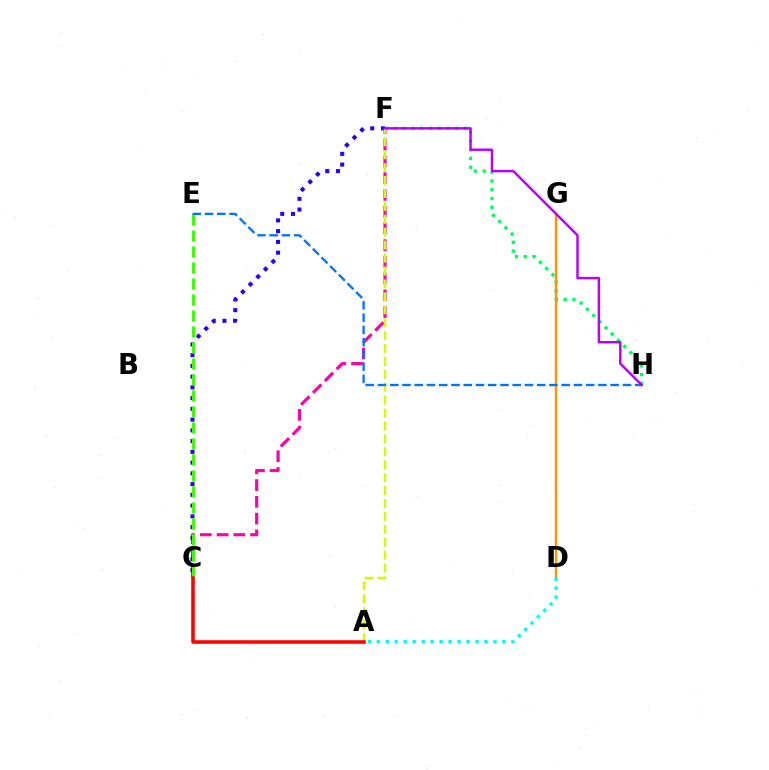{('C', 'F'): [{'color': '#ff00ac', 'line_style': 'dashed', 'thickness': 2.28}, {'color': '#2500ff', 'line_style': 'dotted', 'thickness': 2.92}], ('F', 'H'): [{'color': '#00ff5c', 'line_style': 'dotted', 'thickness': 2.38}, {'color': '#b900ff', 'line_style': 'solid', 'thickness': 1.76}], ('D', 'G'): [{'color': '#ff9400', 'line_style': 'solid', 'thickness': 1.7}], ('C', 'E'): [{'color': '#3dff00', 'line_style': 'dashed', 'thickness': 2.17}], ('A', 'D'): [{'color': '#00fff6', 'line_style': 'dotted', 'thickness': 2.44}], ('A', 'F'): [{'color': '#d1ff00', 'line_style': 'dashed', 'thickness': 1.75}], ('A', 'C'): [{'color': '#ff0000', 'line_style': 'solid', 'thickness': 2.55}], ('E', 'H'): [{'color': '#0074ff', 'line_style': 'dashed', 'thickness': 1.66}]}